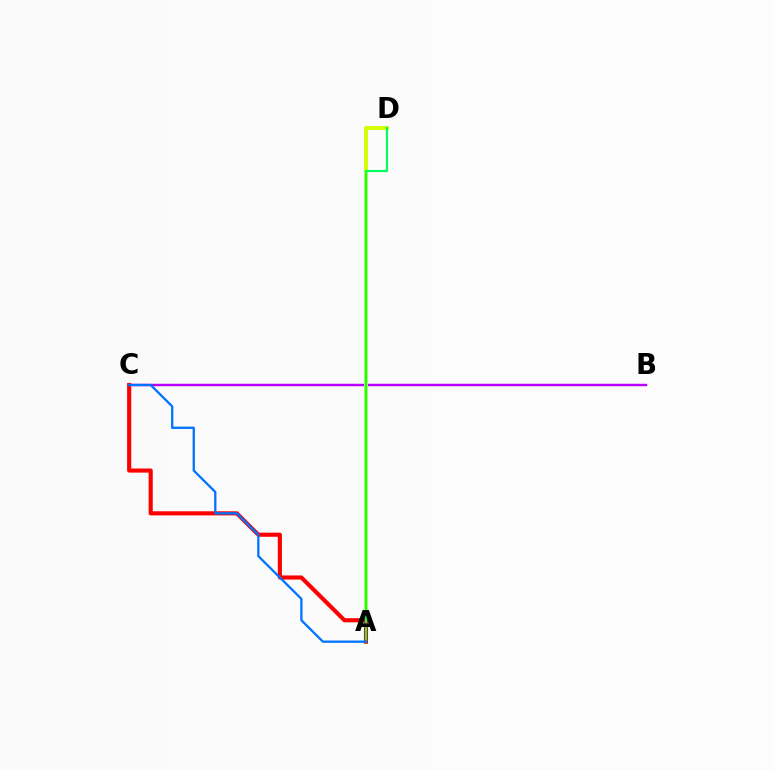{('B', 'C'): [{'color': '#b900ff', 'line_style': 'solid', 'thickness': 1.76}], ('A', 'D'): [{'color': '#d1ff00', 'line_style': 'solid', 'thickness': 2.76}, {'color': '#00ff5c', 'line_style': 'solid', 'thickness': 1.55}], ('A', 'C'): [{'color': '#ff0000', 'line_style': 'solid', 'thickness': 2.97}, {'color': '#0074ff', 'line_style': 'solid', 'thickness': 1.66}]}